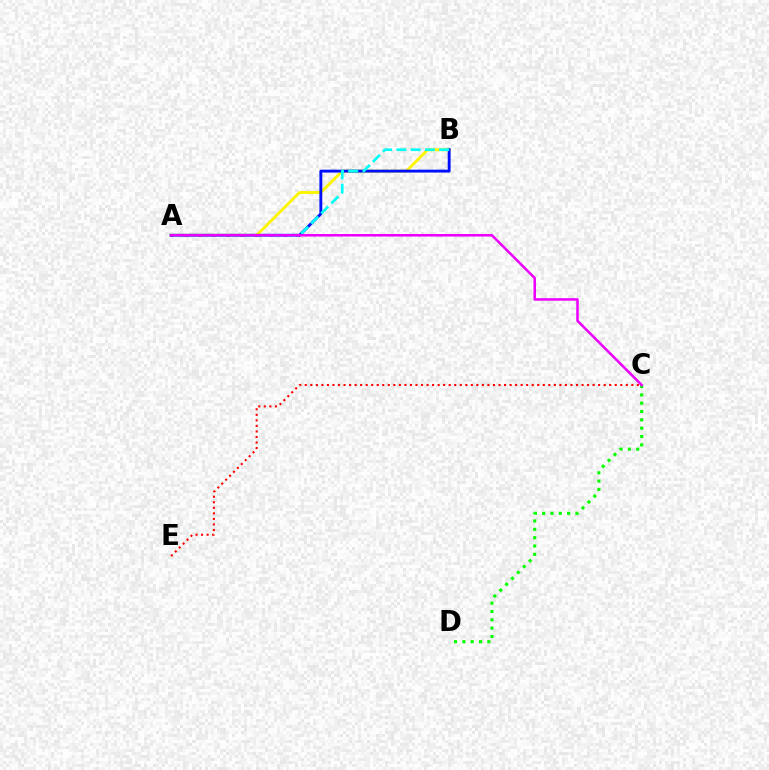{('A', 'B'): [{'color': '#fcf500', 'line_style': 'solid', 'thickness': 2.1}, {'color': '#0010ff', 'line_style': 'solid', 'thickness': 2.08}, {'color': '#00fff6', 'line_style': 'dashed', 'thickness': 1.94}], ('C', 'D'): [{'color': '#08ff00', 'line_style': 'dotted', 'thickness': 2.26}], ('C', 'E'): [{'color': '#ff0000', 'line_style': 'dotted', 'thickness': 1.5}], ('A', 'C'): [{'color': '#ee00ff', 'line_style': 'solid', 'thickness': 1.83}]}